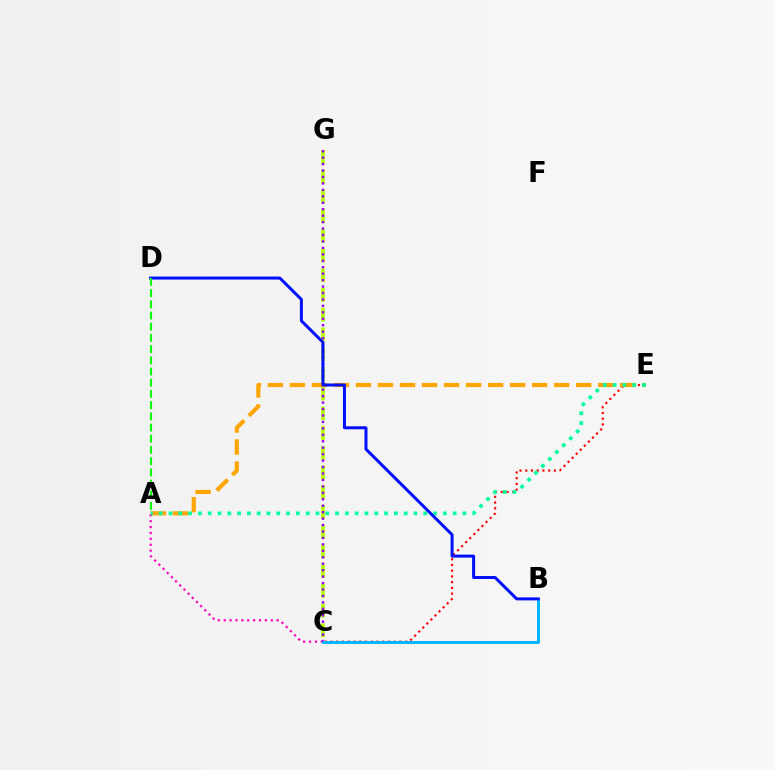{('C', 'G'): [{'color': '#b3ff00', 'line_style': 'dashed', 'thickness': 2.68}, {'color': '#9b00ff', 'line_style': 'dotted', 'thickness': 1.75}], ('C', 'E'): [{'color': '#ff0000', 'line_style': 'dotted', 'thickness': 1.56}], ('A', 'E'): [{'color': '#ffa500', 'line_style': 'dashed', 'thickness': 2.99}, {'color': '#00ff9d', 'line_style': 'dotted', 'thickness': 2.66}], ('A', 'C'): [{'color': '#ff00bd', 'line_style': 'dotted', 'thickness': 1.6}], ('B', 'C'): [{'color': '#00b5ff', 'line_style': 'solid', 'thickness': 2.1}], ('B', 'D'): [{'color': '#0010ff', 'line_style': 'solid', 'thickness': 2.16}], ('A', 'D'): [{'color': '#08ff00', 'line_style': 'dashed', 'thickness': 1.52}]}